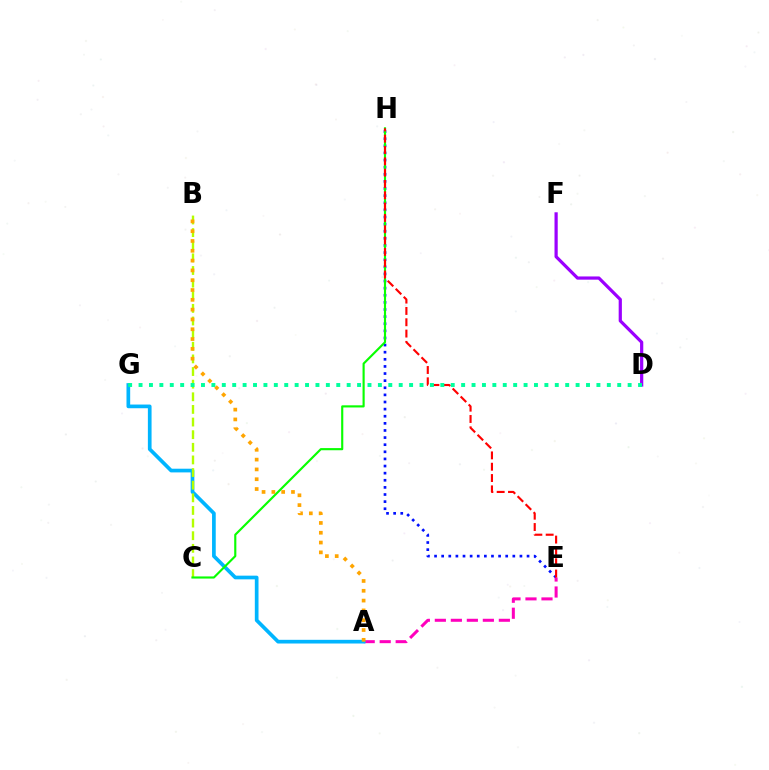{('E', 'H'): [{'color': '#0010ff', 'line_style': 'dotted', 'thickness': 1.93}, {'color': '#ff0000', 'line_style': 'dashed', 'thickness': 1.54}], ('A', 'E'): [{'color': '#ff00bd', 'line_style': 'dashed', 'thickness': 2.17}], ('D', 'F'): [{'color': '#9b00ff', 'line_style': 'solid', 'thickness': 2.31}], ('A', 'G'): [{'color': '#00b5ff', 'line_style': 'solid', 'thickness': 2.66}], ('B', 'C'): [{'color': '#b3ff00', 'line_style': 'dashed', 'thickness': 1.72}], ('C', 'H'): [{'color': '#08ff00', 'line_style': 'solid', 'thickness': 1.54}], ('D', 'G'): [{'color': '#00ff9d', 'line_style': 'dotted', 'thickness': 2.83}], ('A', 'B'): [{'color': '#ffa500', 'line_style': 'dotted', 'thickness': 2.66}]}